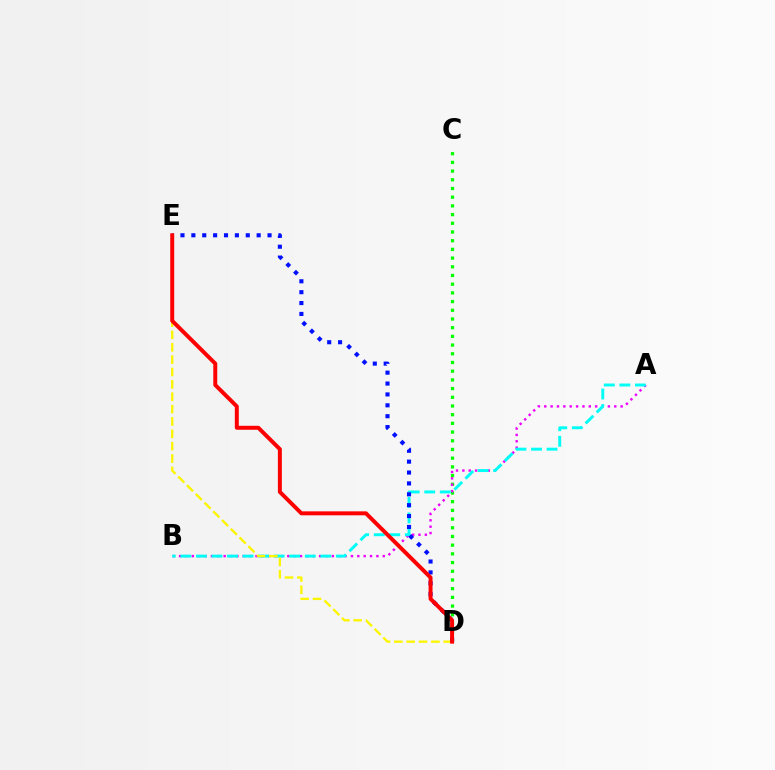{('C', 'D'): [{'color': '#08ff00', 'line_style': 'dotted', 'thickness': 2.36}], ('A', 'B'): [{'color': '#ee00ff', 'line_style': 'dotted', 'thickness': 1.73}, {'color': '#00fff6', 'line_style': 'dashed', 'thickness': 2.11}], ('D', 'E'): [{'color': '#fcf500', 'line_style': 'dashed', 'thickness': 1.68}, {'color': '#0010ff', 'line_style': 'dotted', 'thickness': 2.96}, {'color': '#ff0000', 'line_style': 'solid', 'thickness': 2.85}]}